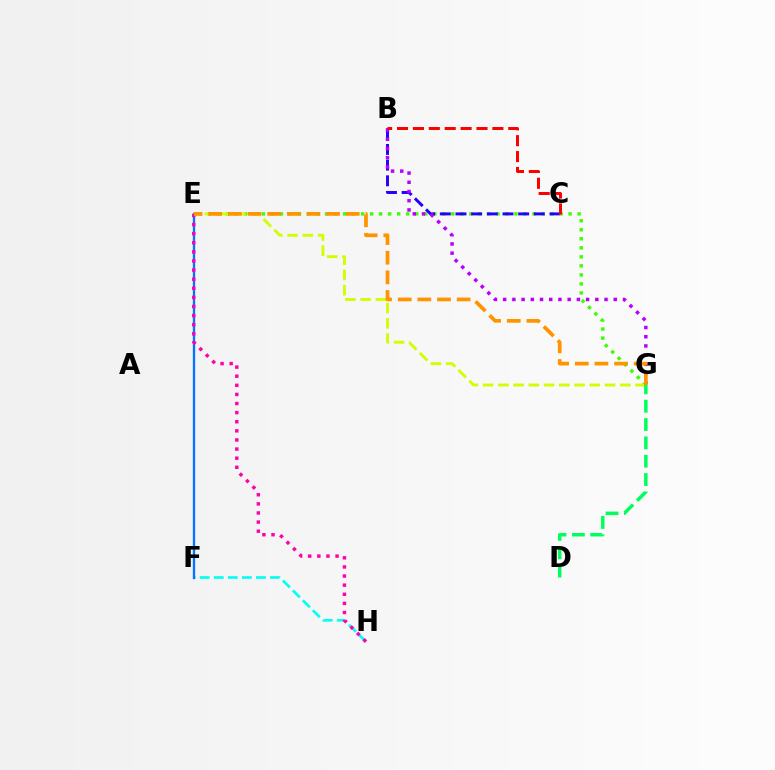{('E', 'G'): [{'color': '#3dff00', 'line_style': 'dotted', 'thickness': 2.45}, {'color': '#d1ff00', 'line_style': 'dashed', 'thickness': 2.07}, {'color': '#ff9400', 'line_style': 'dashed', 'thickness': 2.67}], ('F', 'H'): [{'color': '#00fff6', 'line_style': 'dashed', 'thickness': 1.91}], ('B', 'C'): [{'color': '#2500ff', 'line_style': 'dashed', 'thickness': 2.13}, {'color': '#ff0000', 'line_style': 'dashed', 'thickness': 2.16}], ('B', 'G'): [{'color': '#b900ff', 'line_style': 'dotted', 'thickness': 2.5}], ('E', 'F'): [{'color': '#0074ff', 'line_style': 'solid', 'thickness': 1.67}], ('E', 'H'): [{'color': '#ff00ac', 'line_style': 'dotted', 'thickness': 2.47}], ('D', 'G'): [{'color': '#00ff5c', 'line_style': 'dashed', 'thickness': 2.49}]}